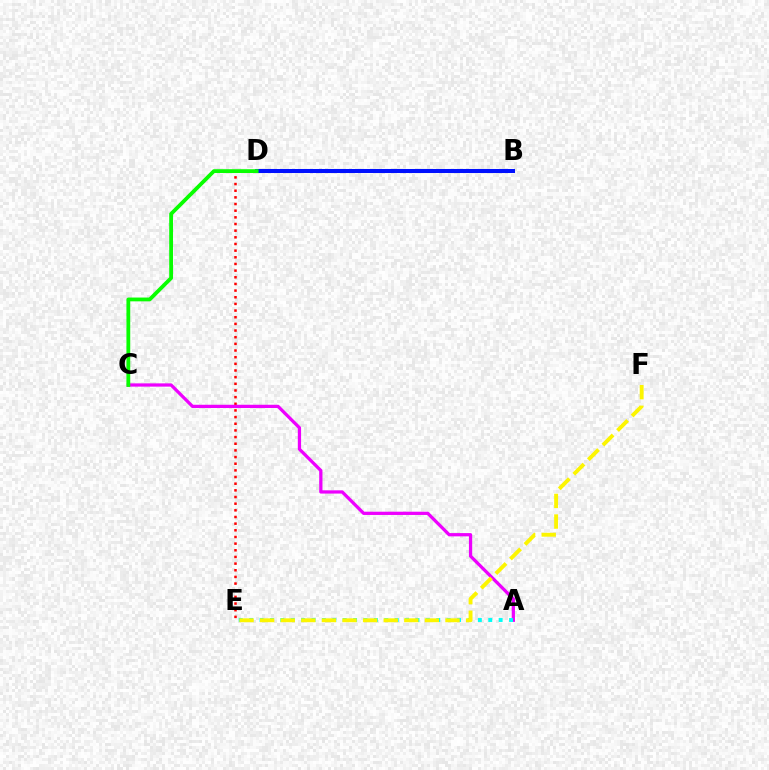{('D', 'E'): [{'color': '#ff0000', 'line_style': 'dotted', 'thickness': 1.81}], ('B', 'D'): [{'color': '#0010ff', 'line_style': 'solid', 'thickness': 2.91}], ('A', 'C'): [{'color': '#ee00ff', 'line_style': 'solid', 'thickness': 2.35}], ('C', 'D'): [{'color': '#08ff00', 'line_style': 'solid', 'thickness': 2.73}], ('A', 'E'): [{'color': '#00fff6', 'line_style': 'dotted', 'thickness': 2.82}], ('E', 'F'): [{'color': '#fcf500', 'line_style': 'dashed', 'thickness': 2.8}]}